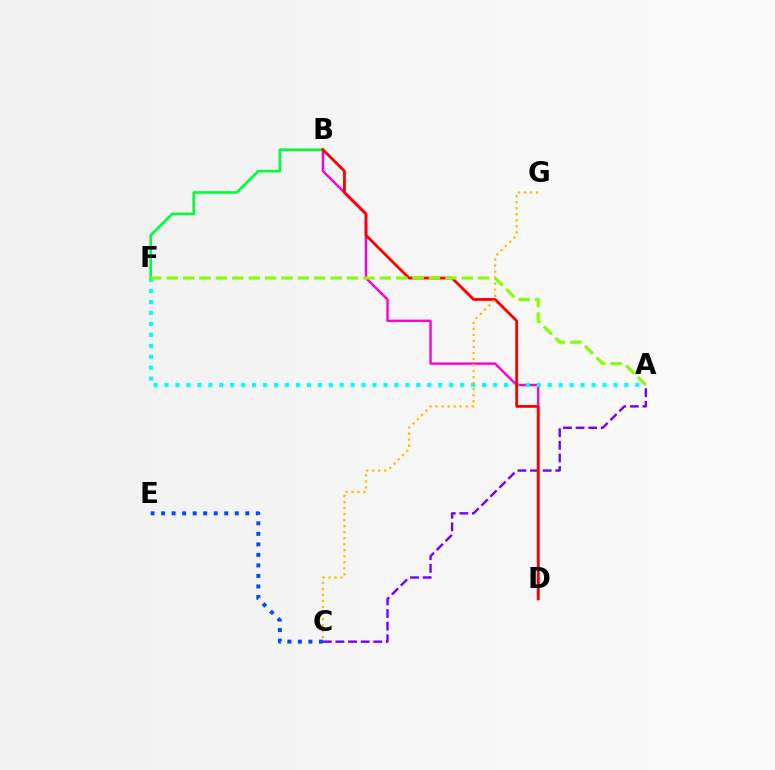{('B', 'D'): [{'color': '#ff00cf', 'line_style': 'solid', 'thickness': 1.74}, {'color': '#ff0000', 'line_style': 'solid', 'thickness': 2.02}], ('A', 'F'): [{'color': '#00fff6', 'line_style': 'dotted', 'thickness': 2.97}, {'color': '#84ff00', 'line_style': 'dashed', 'thickness': 2.23}], ('B', 'F'): [{'color': '#00ff39', 'line_style': 'solid', 'thickness': 1.91}], ('A', 'C'): [{'color': '#7200ff', 'line_style': 'dashed', 'thickness': 1.71}], ('C', 'E'): [{'color': '#004bff', 'line_style': 'dotted', 'thickness': 2.86}], ('C', 'G'): [{'color': '#ffbd00', 'line_style': 'dotted', 'thickness': 1.64}]}